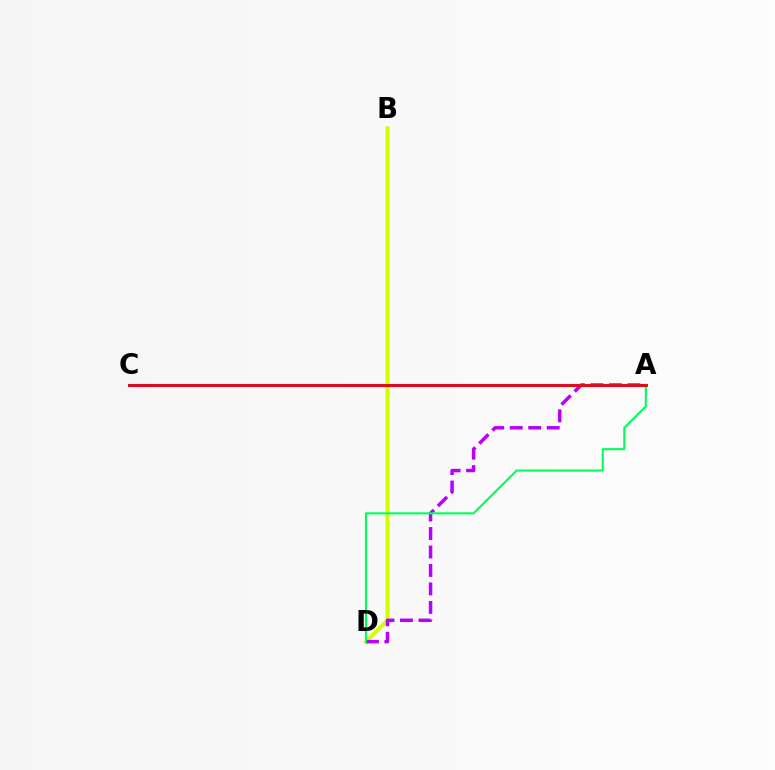{('B', 'D'): [{'color': '#d1ff00', 'line_style': 'solid', 'thickness': 2.87}], ('A', 'D'): [{'color': '#b900ff', 'line_style': 'dashed', 'thickness': 2.51}, {'color': '#00ff5c', 'line_style': 'solid', 'thickness': 1.51}], ('A', 'C'): [{'color': '#0074ff', 'line_style': 'solid', 'thickness': 2.22}, {'color': '#ff0000', 'line_style': 'solid', 'thickness': 1.97}]}